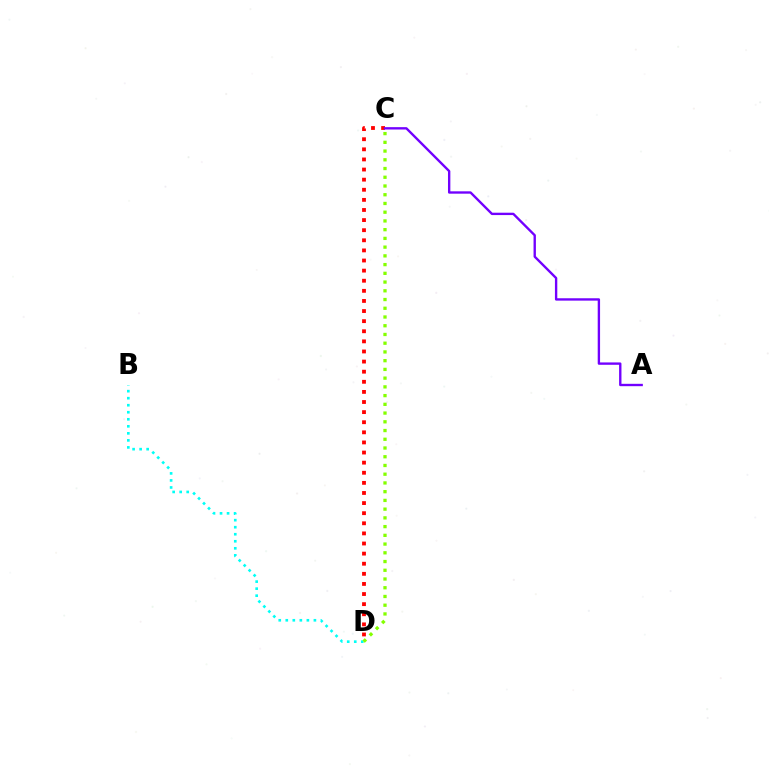{('C', 'D'): [{'color': '#ff0000', 'line_style': 'dotted', 'thickness': 2.75}, {'color': '#84ff00', 'line_style': 'dotted', 'thickness': 2.37}], ('A', 'C'): [{'color': '#7200ff', 'line_style': 'solid', 'thickness': 1.7}], ('B', 'D'): [{'color': '#00fff6', 'line_style': 'dotted', 'thickness': 1.91}]}